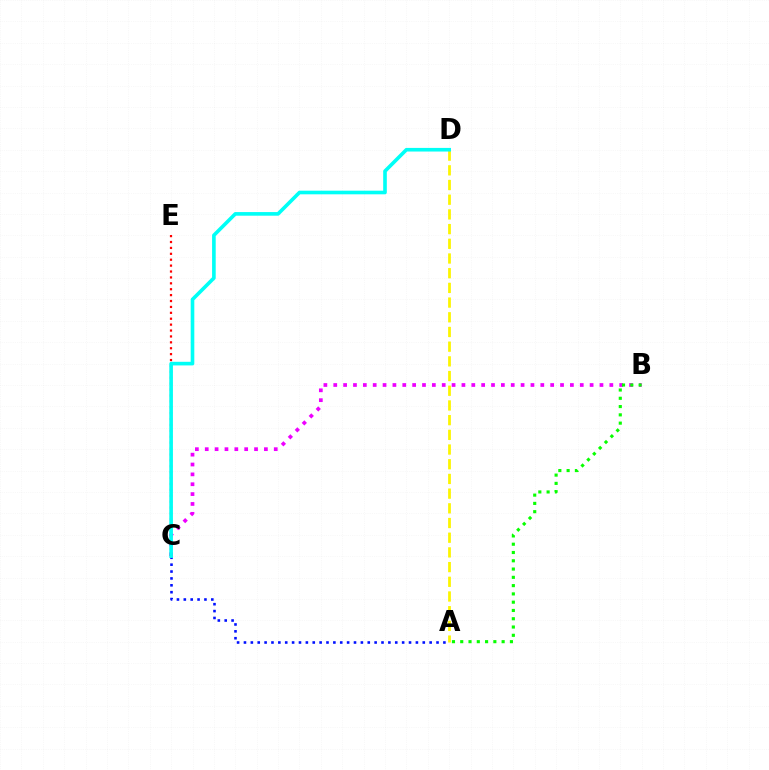{('B', 'C'): [{'color': '#ee00ff', 'line_style': 'dotted', 'thickness': 2.68}], ('A', 'C'): [{'color': '#0010ff', 'line_style': 'dotted', 'thickness': 1.87}], ('C', 'E'): [{'color': '#ff0000', 'line_style': 'dotted', 'thickness': 1.6}], ('A', 'D'): [{'color': '#fcf500', 'line_style': 'dashed', 'thickness': 2.0}], ('C', 'D'): [{'color': '#00fff6', 'line_style': 'solid', 'thickness': 2.61}], ('A', 'B'): [{'color': '#08ff00', 'line_style': 'dotted', 'thickness': 2.25}]}